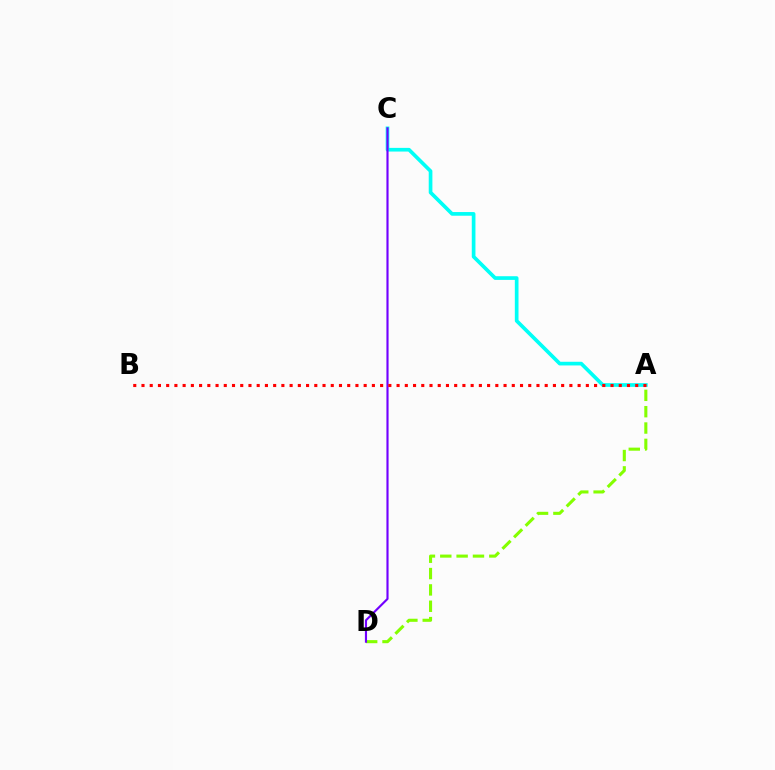{('A', 'D'): [{'color': '#84ff00', 'line_style': 'dashed', 'thickness': 2.22}], ('A', 'C'): [{'color': '#00fff6', 'line_style': 'solid', 'thickness': 2.65}], ('C', 'D'): [{'color': '#7200ff', 'line_style': 'solid', 'thickness': 1.54}], ('A', 'B'): [{'color': '#ff0000', 'line_style': 'dotted', 'thickness': 2.24}]}